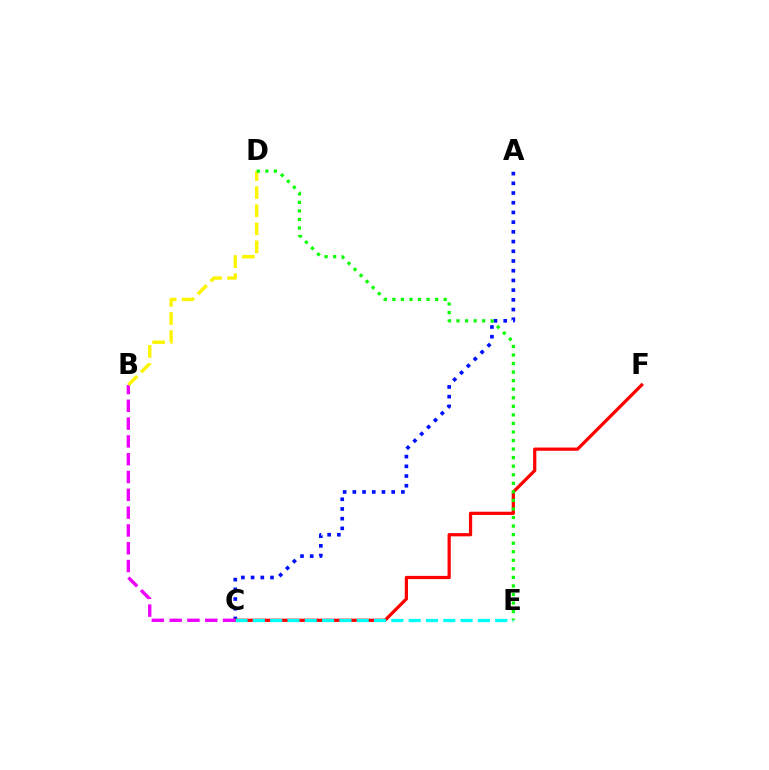{('A', 'C'): [{'color': '#0010ff', 'line_style': 'dotted', 'thickness': 2.64}], ('C', 'F'): [{'color': '#ff0000', 'line_style': 'solid', 'thickness': 2.33}], ('C', 'E'): [{'color': '#00fff6', 'line_style': 'dashed', 'thickness': 2.35}], ('B', 'C'): [{'color': '#ee00ff', 'line_style': 'dashed', 'thickness': 2.42}], ('B', 'D'): [{'color': '#fcf500', 'line_style': 'dashed', 'thickness': 2.46}], ('D', 'E'): [{'color': '#08ff00', 'line_style': 'dotted', 'thickness': 2.32}]}